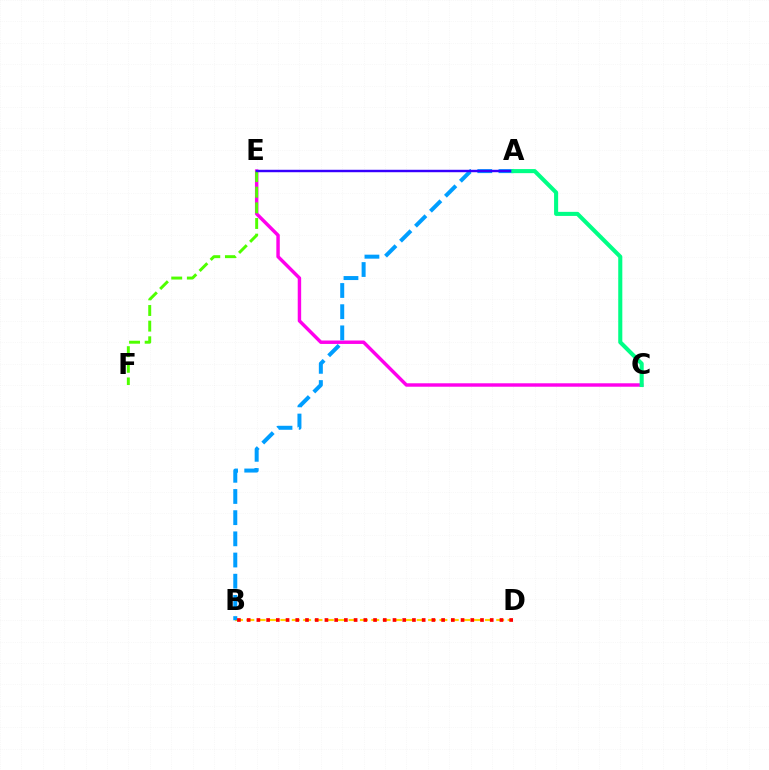{('B', 'D'): [{'color': '#ffd500', 'line_style': 'dashed', 'thickness': 1.54}, {'color': '#ff0000', 'line_style': 'dotted', 'thickness': 2.64}], ('C', 'E'): [{'color': '#ff00ed', 'line_style': 'solid', 'thickness': 2.48}], ('E', 'F'): [{'color': '#4fff00', 'line_style': 'dashed', 'thickness': 2.12}], ('A', 'B'): [{'color': '#009eff', 'line_style': 'dashed', 'thickness': 2.88}], ('A', 'E'): [{'color': '#3700ff', 'line_style': 'solid', 'thickness': 1.76}], ('A', 'C'): [{'color': '#00ff86', 'line_style': 'solid', 'thickness': 2.93}]}